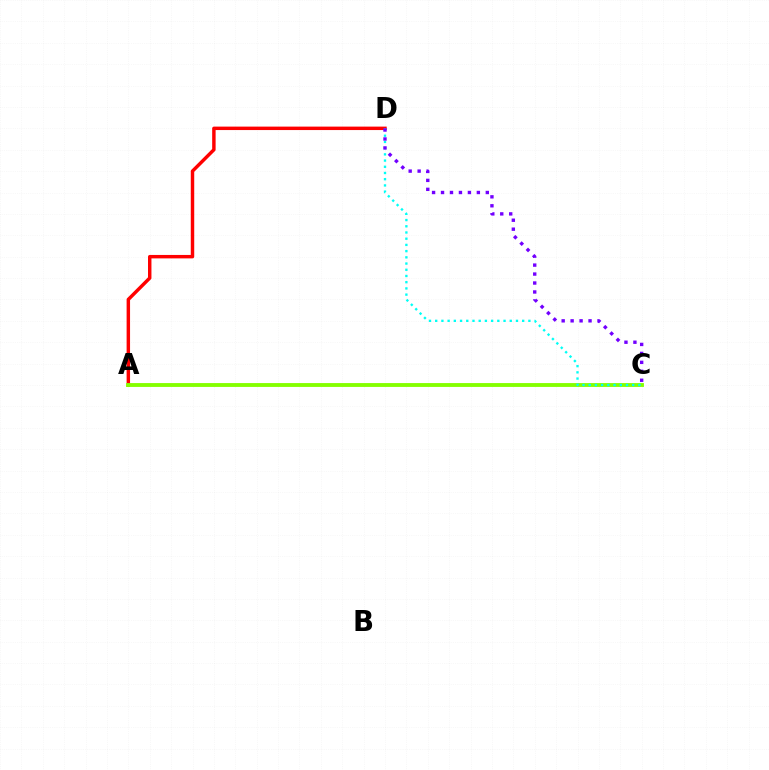{('A', 'D'): [{'color': '#ff0000', 'line_style': 'solid', 'thickness': 2.48}], ('A', 'C'): [{'color': '#84ff00', 'line_style': 'solid', 'thickness': 2.77}], ('C', 'D'): [{'color': '#00fff6', 'line_style': 'dotted', 'thickness': 1.69}, {'color': '#7200ff', 'line_style': 'dotted', 'thickness': 2.43}]}